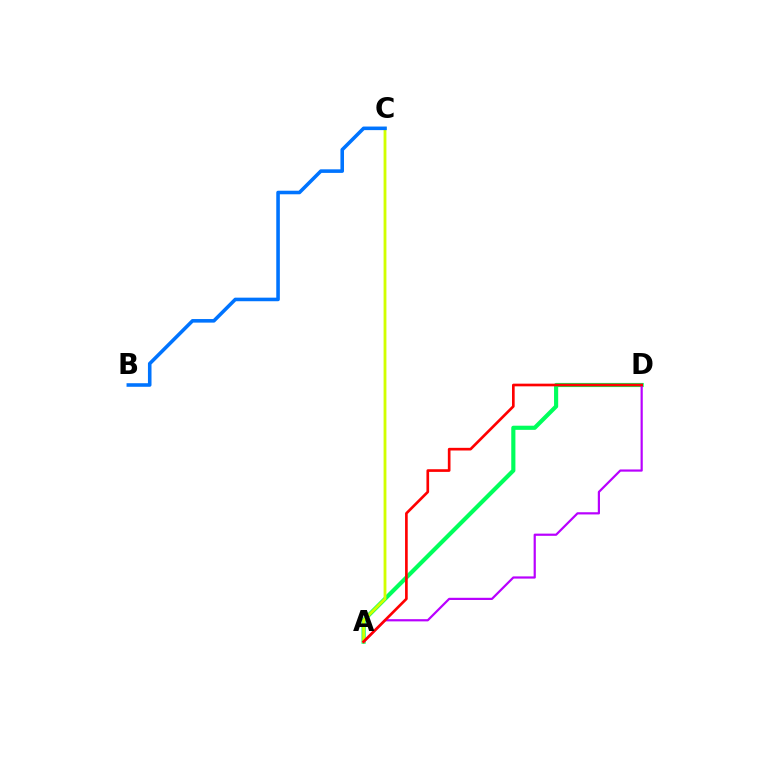{('A', 'D'): [{'color': '#00ff5c', 'line_style': 'solid', 'thickness': 2.99}, {'color': '#b900ff', 'line_style': 'solid', 'thickness': 1.58}, {'color': '#ff0000', 'line_style': 'solid', 'thickness': 1.92}], ('A', 'C'): [{'color': '#d1ff00', 'line_style': 'solid', 'thickness': 2.04}], ('B', 'C'): [{'color': '#0074ff', 'line_style': 'solid', 'thickness': 2.57}]}